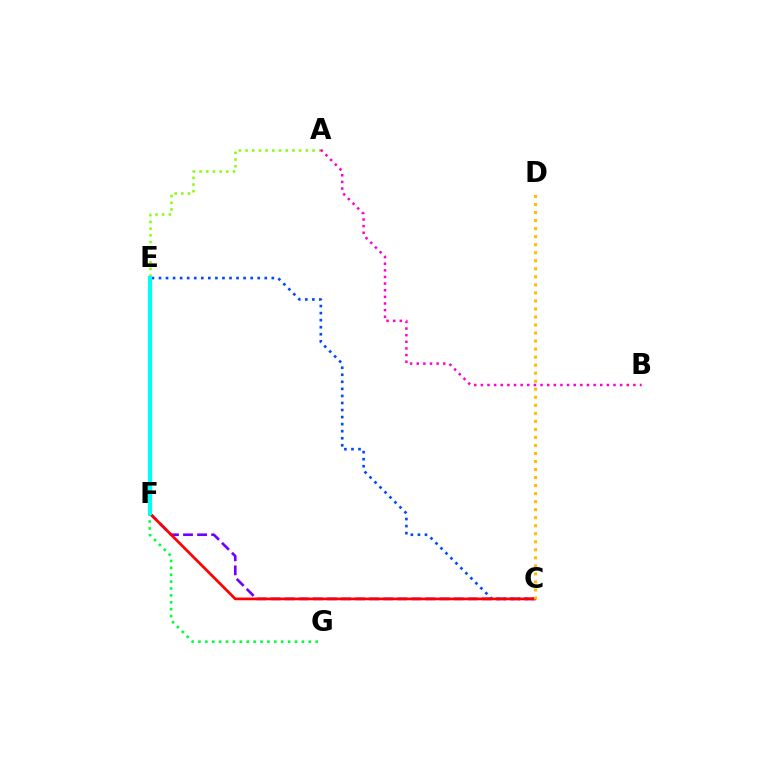{('C', 'F'): [{'color': '#7200ff', 'line_style': 'dashed', 'thickness': 1.91}, {'color': '#ff0000', 'line_style': 'solid', 'thickness': 1.95}], ('C', 'E'): [{'color': '#004bff', 'line_style': 'dotted', 'thickness': 1.92}], ('A', 'E'): [{'color': '#84ff00', 'line_style': 'dotted', 'thickness': 1.82}], ('C', 'D'): [{'color': '#ffbd00', 'line_style': 'dotted', 'thickness': 2.18}], ('A', 'B'): [{'color': '#ff00cf', 'line_style': 'dotted', 'thickness': 1.8}], ('F', 'G'): [{'color': '#00ff39', 'line_style': 'dotted', 'thickness': 1.87}], ('E', 'F'): [{'color': '#00fff6', 'line_style': 'solid', 'thickness': 2.99}]}